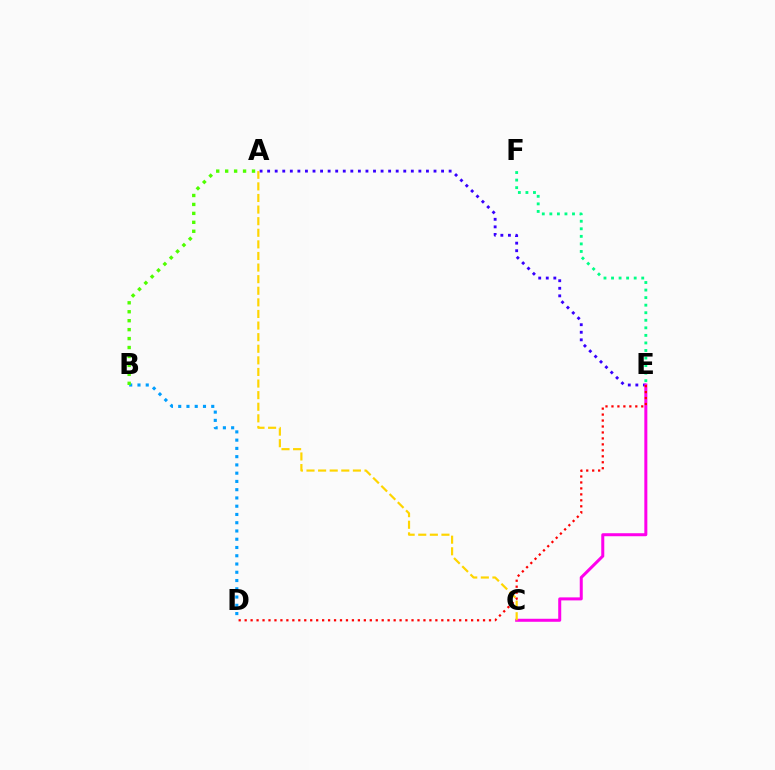{('A', 'E'): [{'color': '#3700ff', 'line_style': 'dotted', 'thickness': 2.05}], ('B', 'D'): [{'color': '#009eff', 'line_style': 'dotted', 'thickness': 2.24}], ('A', 'B'): [{'color': '#4fff00', 'line_style': 'dotted', 'thickness': 2.43}], ('C', 'E'): [{'color': '#ff00ed', 'line_style': 'solid', 'thickness': 2.17}], ('A', 'C'): [{'color': '#ffd500', 'line_style': 'dashed', 'thickness': 1.58}], ('E', 'F'): [{'color': '#00ff86', 'line_style': 'dotted', 'thickness': 2.05}], ('D', 'E'): [{'color': '#ff0000', 'line_style': 'dotted', 'thickness': 1.62}]}